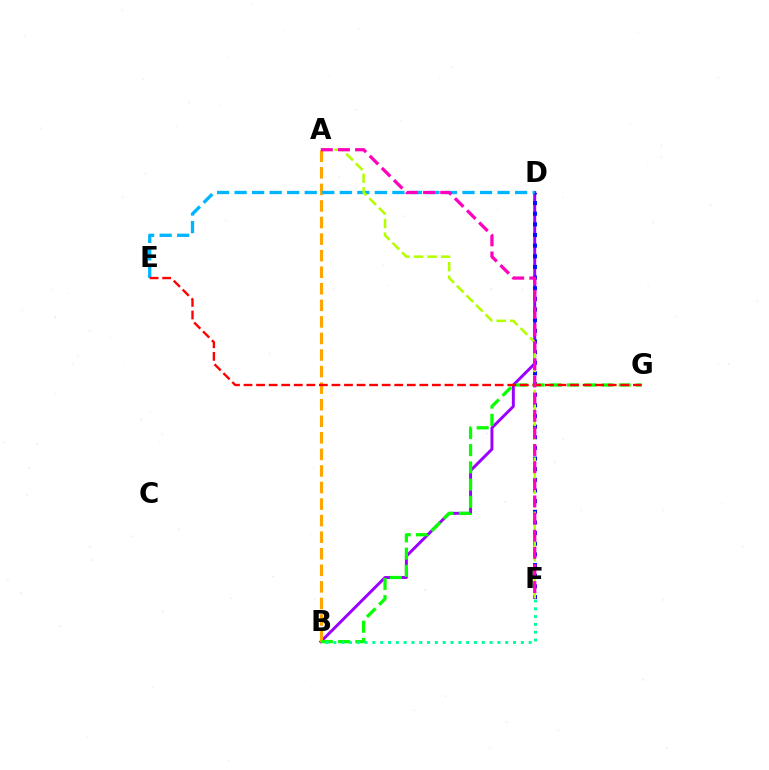{('B', 'D'): [{'color': '#9b00ff', 'line_style': 'solid', 'thickness': 2.12}], ('D', 'F'): [{'color': '#0010ff', 'line_style': 'dotted', 'thickness': 2.89}], ('A', 'B'): [{'color': '#ffa500', 'line_style': 'dashed', 'thickness': 2.25}], ('D', 'E'): [{'color': '#00b5ff', 'line_style': 'dashed', 'thickness': 2.38}], ('B', 'G'): [{'color': '#08ff00', 'line_style': 'dashed', 'thickness': 2.34}], ('A', 'F'): [{'color': '#b3ff00', 'line_style': 'dashed', 'thickness': 1.84}, {'color': '#ff00bd', 'line_style': 'dashed', 'thickness': 2.33}], ('B', 'F'): [{'color': '#00ff9d', 'line_style': 'dotted', 'thickness': 2.12}], ('E', 'G'): [{'color': '#ff0000', 'line_style': 'dashed', 'thickness': 1.71}]}